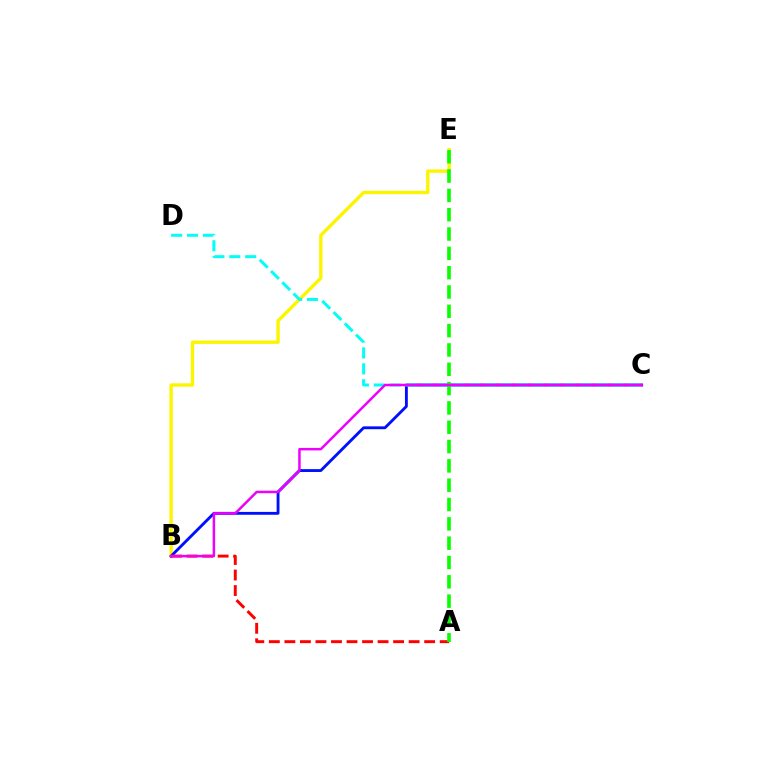{('B', 'E'): [{'color': '#fcf500', 'line_style': 'solid', 'thickness': 2.42}], ('B', 'C'): [{'color': '#0010ff', 'line_style': 'solid', 'thickness': 2.05}, {'color': '#ee00ff', 'line_style': 'solid', 'thickness': 1.79}], ('A', 'B'): [{'color': '#ff0000', 'line_style': 'dashed', 'thickness': 2.11}], ('C', 'D'): [{'color': '#00fff6', 'line_style': 'dashed', 'thickness': 2.16}], ('A', 'E'): [{'color': '#08ff00', 'line_style': 'dashed', 'thickness': 2.62}]}